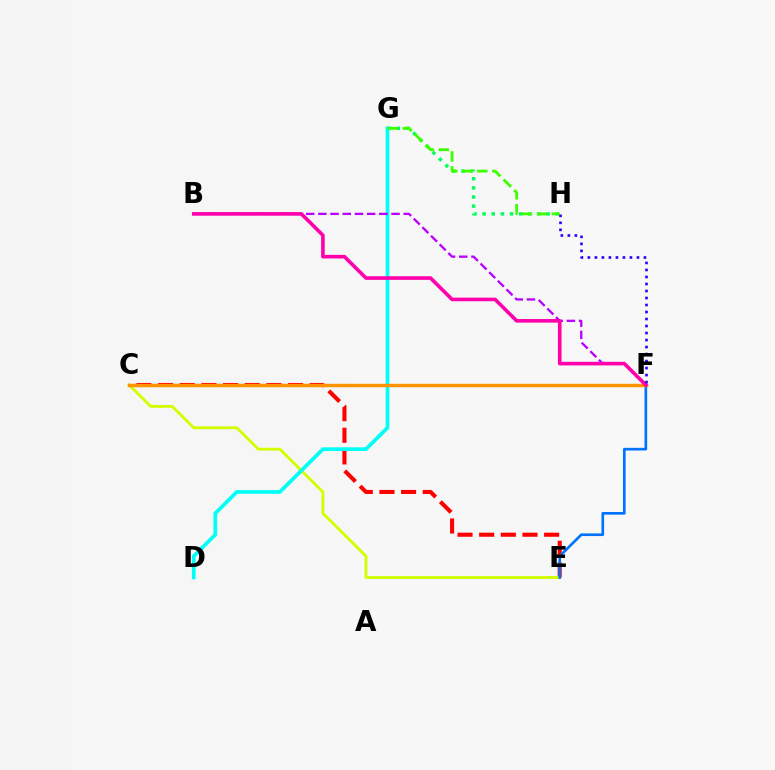{('C', 'E'): [{'color': '#ff0000', 'line_style': 'dashed', 'thickness': 2.94}, {'color': '#d1ff00', 'line_style': 'solid', 'thickness': 2.05}], ('G', 'H'): [{'color': '#00ff5c', 'line_style': 'dotted', 'thickness': 2.48}, {'color': '#3dff00', 'line_style': 'dashed', 'thickness': 2.03}], ('D', 'G'): [{'color': '#00fff6', 'line_style': 'solid', 'thickness': 2.66}], ('B', 'F'): [{'color': '#b900ff', 'line_style': 'dashed', 'thickness': 1.66}, {'color': '#ff00ac', 'line_style': 'solid', 'thickness': 2.6}], ('E', 'F'): [{'color': '#0074ff', 'line_style': 'solid', 'thickness': 1.92}], ('C', 'F'): [{'color': '#ff9400', 'line_style': 'solid', 'thickness': 2.47}], ('F', 'H'): [{'color': '#2500ff', 'line_style': 'dotted', 'thickness': 1.9}]}